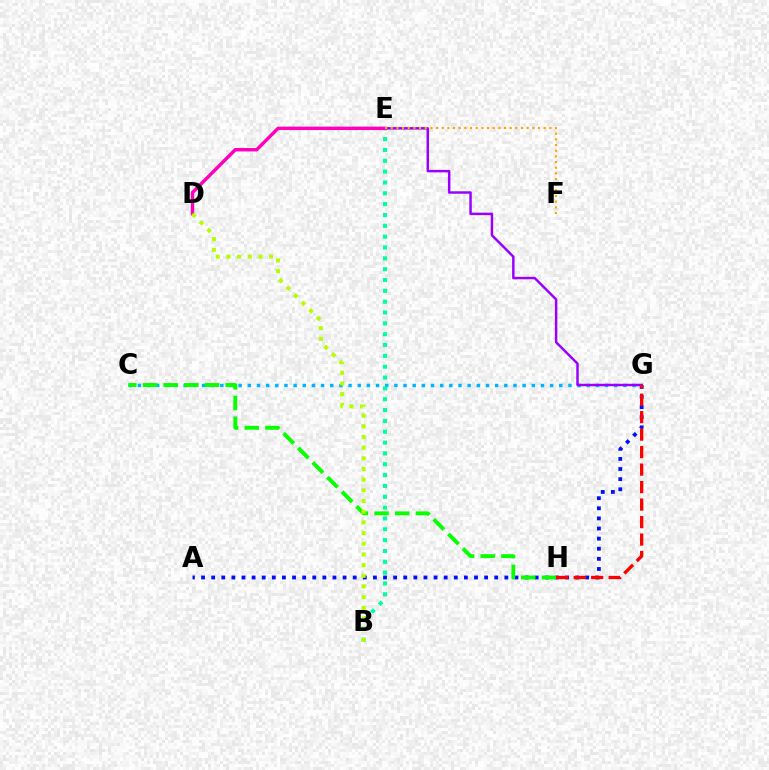{('C', 'G'): [{'color': '#00b5ff', 'line_style': 'dotted', 'thickness': 2.49}], ('B', 'E'): [{'color': '#00ff9d', 'line_style': 'dotted', 'thickness': 2.94}], ('E', 'G'): [{'color': '#9b00ff', 'line_style': 'solid', 'thickness': 1.78}], ('A', 'G'): [{'color': '#0010ff', 'line_style': 'dotted', 'thickness': 2.75}], ('D', 'E'): [{'color': '#ff00bd', 'line_style': 'solid', 'thickness': 2.47}], ('C', 'H'): [{'color': '#08ff00', 'line_style': 'dashed', 'thickness': 2.8}], ('G', 'H'): [{'color': '#ff0000', 'line_style': 'dashed', 'thickness': 2.37}], ('B', 'D'): [{'color': '#b3ff00', 'line_style': 'dotted', 'thickness': 2.9}], ('E', 'F'): [{'color': '#ffa500', 'line_style': 'dotted', 'thickness': 1.54}]}